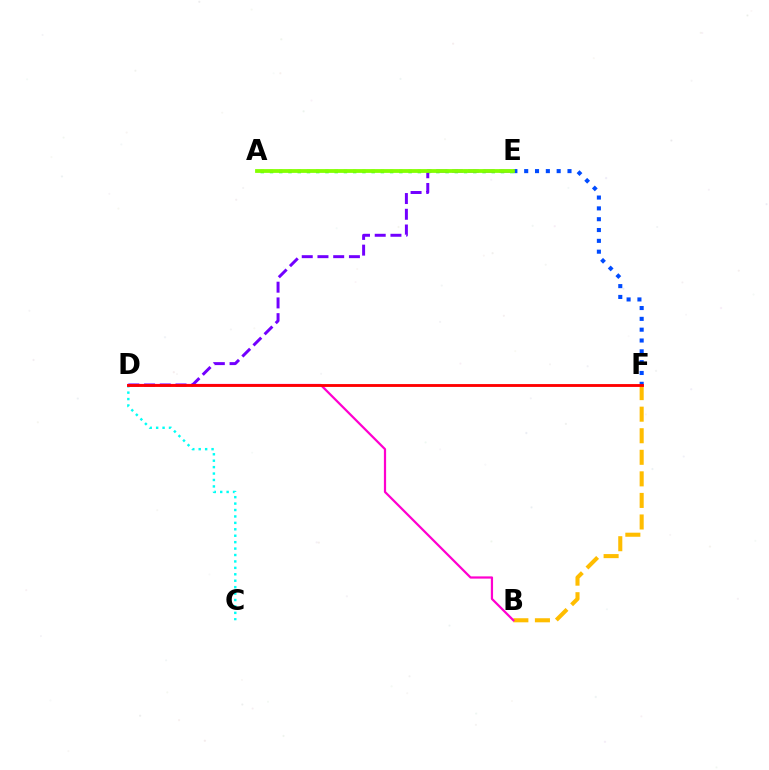{('C', 'D'): [{'color': '#00fff6', 'line_style': 'dotted', 'thickness': 1.75}], ('B', 'F'): [{'color': '#ffbd00', 'line_style': 'dashed', 'thickness': 2.93}], ('A', 'E'): [{'color': '#00ff39', 'line_style': 'dotted', 'thickness': 2.51}, {'color': '#84ff00', 'line_style': 'solid', 'thickness': 2.73}], ('B', 'D'): [{'color': '#ff00cf', 'line_style': 'solid', 'thickness': 1.6}], ('E', 'F'): [{'color': '#004bff', 'line_style': 'dotted', 'thickness': 2.94}], ('D', 'E'): [{'color': '#7200ff', 'line_style': 'dashed', 'thickness': 2.14}], ('D', 'F'): [{'color': '#ff0000', 'line_style': 'solid', 'thickness': 2.05}]}